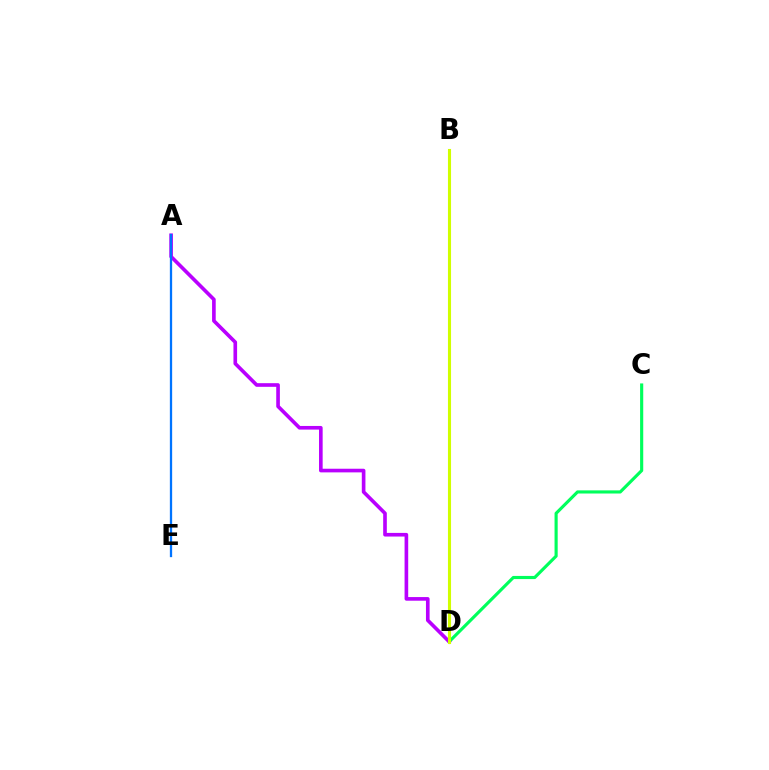{('C', 'D'): [{'color': '#00ff5c', 'line_style': 'solid', 'thickness': 2.26}], ('A', 'D'): [{'color': '#b900ff', 'line_style': 'solid', 'thickness': 2.62}], ('B', 'D'): [{'color': '#ff0000', 'line_style': 'dotted', 'thickness': 2.0}, {'color': '#d1ff00', 'line_style': 'solid', 'thickness': 2.23}], ('A', 'E'): [{'color': '#0074ff', 'line_style': 'solid', 'thickness': 1.65}]}